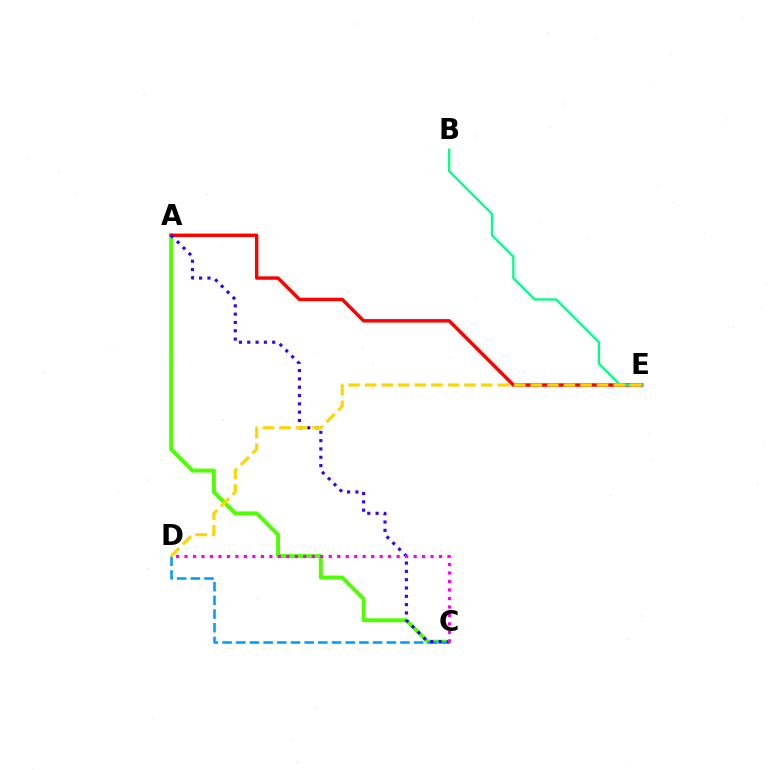{('A', 'C'): [{'color': '#4fff00', 'line_style': 'solid', 'thickness': 2.81}, {'color': '#3700ff', 'line_style': 'dotted', 'thickness': 2.26}], ('A', 'E'): [{'color': '#ff0000', 'line_style': 'solid', 'thickness': 2.46}], ('C', 'D'): [{'color': '#009eff', 'line_style': 'dashed', 'thickness': 1.86}, {'color': '#ff00ed', 'line_style': 'dotted', 'thickness': 2.31}], ('B', 'E'): [{'color': '#00ff86', 'line_style': 'solid', 'thickness': 1.65}], ('D', 'E'): [{'color': '#ffd500', 'line_style': 'dashed', 'thickness': 2.25}]}